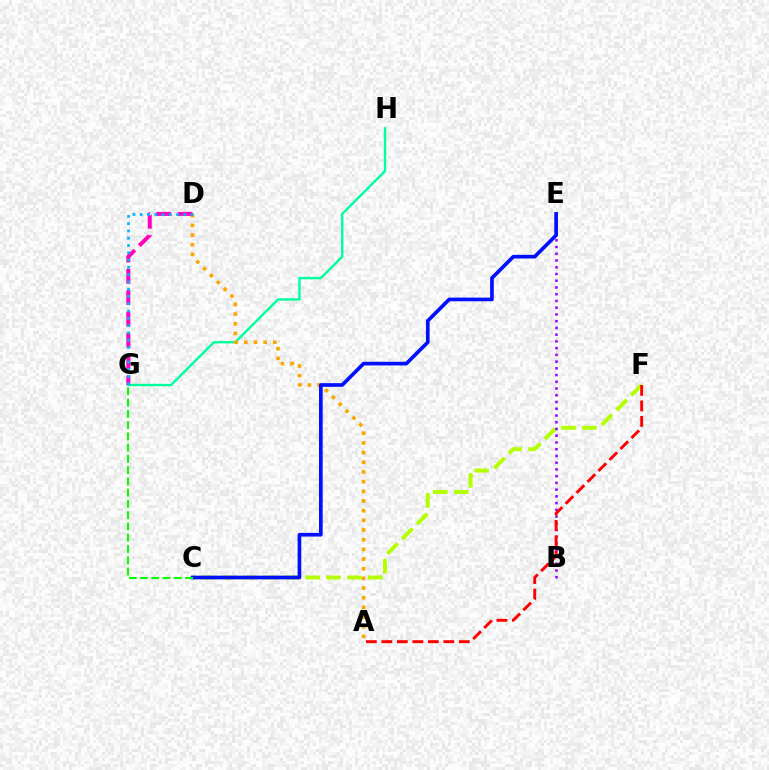{('G', 'H'): [{'color': '#00ff9d', 'line_style': 'solid', 'thickness': 1.72}], ('C', 'F'): [{'color': '#b3ff00', 'line_style': 'dashed', 'thickness': 2.84}], ('A', 'D'): [{'color': '#ffa500', 'line_style': 'dotted', 'thickness': 2.63}], ('B', 'E'): [{'color': '#9b00ff', 'line_style': 'dotted', 'thickness': 1.83}], ('D', 'G'): [{'color': '#ff00bd', 'line_style': 'dashed', 'thickness': 2.9}, {'color': '#00b5ff', 'line_style': 'dotted', 'thickness': 1.98}], ('A', 'F'): [{'color': '#ff0000', 'line_style': 'dashed', 'thickness': 2.11}], ('C', 'E'): [{'color': '#0010ff', 'line_style': 'solid', 'thickness': 2.65}], ('C', 'G'): [{'color': '#08ff00', 'line_style': 'dashed', 'thickness': 1.53}]}